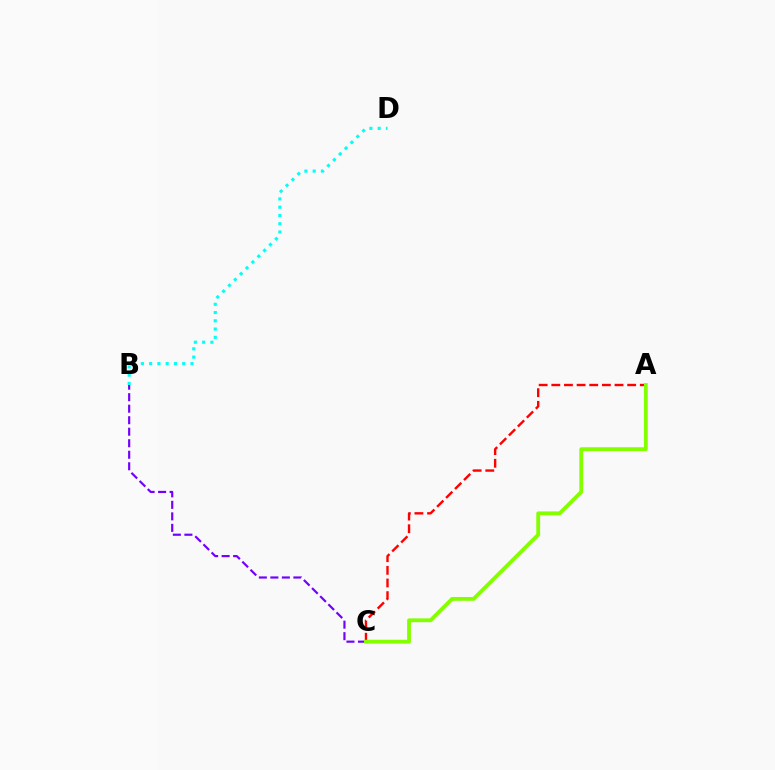{('B', 'C'): [{'color': '#7200ff', 'line_style': 'dashed', 'thickness': 1.56}], ('A', 'C'): [{'color': '#ff0000', 'line_style': 'dashed', 'thickness': 1.72}, {'color': '#84ff00', 'line_style': 'solid', 'thickness': 2.75}], ('B', 'D'): [{'color': '#00fff6', 'line_style': 'dotted', 'thickness': 2.25}]}